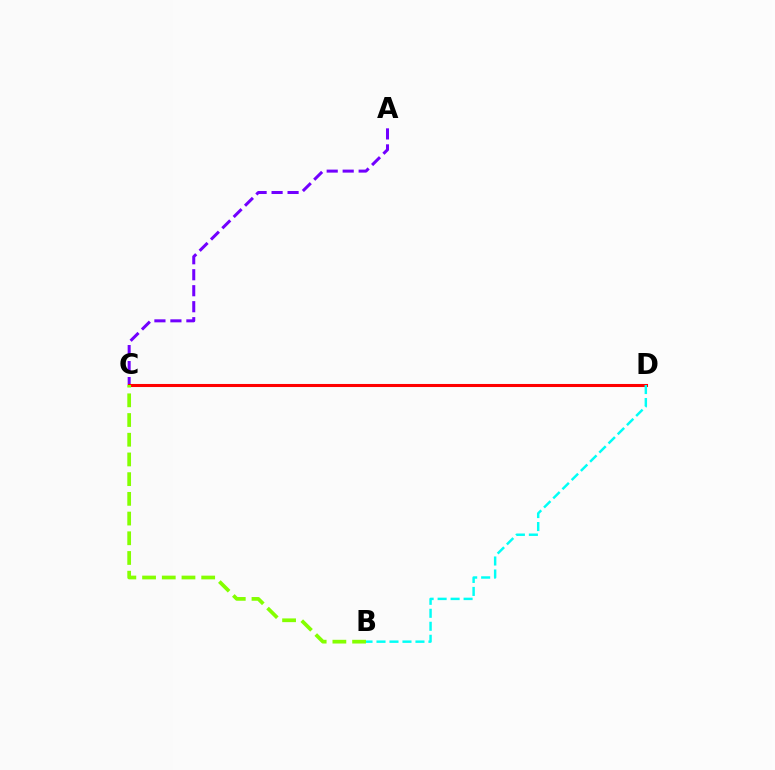{('A', 'C'): [{'color': '#7200ff', 'line_style': 'dashed', 'thickness': 2.17}], ('C', 'D'): [{'color': '#ff0000', 'line_style': 'solid', 'thickness': 2.2}], ('B', 'D'): [{'color': '#00fff6', 'line_style': 'dashed', 'thickness': 1.76}], ('B', 'C'): [{'color': '#84ff00', 'line_style': 'dashed', 'thickness': 2.68}]}